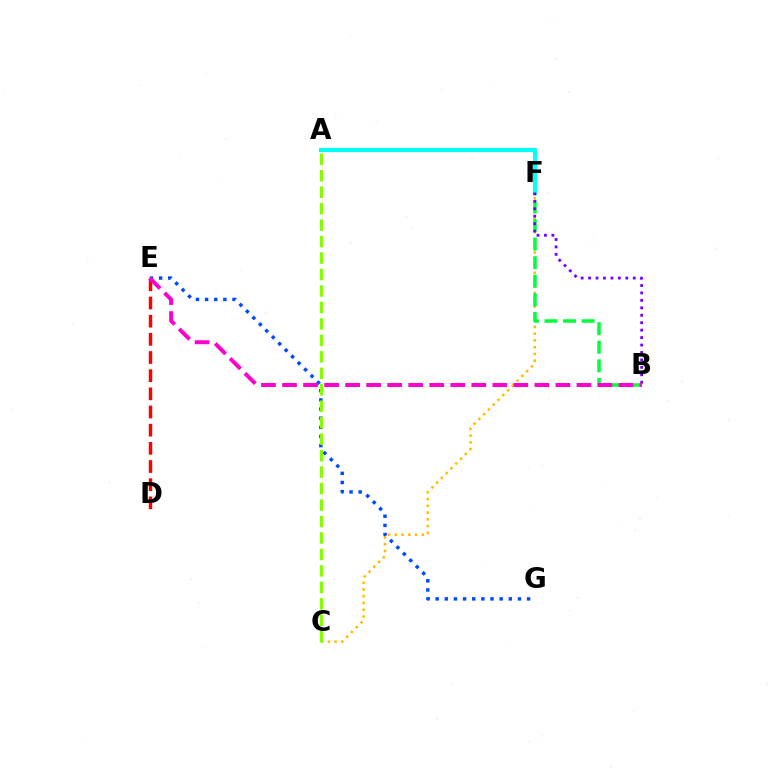{('E', 'G'): [{'color': '#004bff', 'line_style': 'dotted', 'thickness': 2.48}], ('A', 'F'): [{'color': '#00fff6', 'line_style': 'solid', 'thickness': 2.98}], ('C', 'F'): [{'color': '#ffbd00', 'line_style': 'dotted', 'thickness': 1.84}], ('D', 'E'): [{'color': '#ff0000', 'line_style': 'dashed', 'thickness': 2.47}], ('A', 'C'): [{'color': '#84ff00', 'line_style': 'dashed', 'thickness': 2.24}], ('B', 'F'): [{'color': '#00ff39', 'line_style': 'dashed', 'thickness': 2.52}, {'color': '#7200ff', 'line_style': 'dotted', 'thickness': 2.02}], ('B', 'E'): [{'color': '#ff00cf', 'line_style': 'dashed', 'thickness': 2.86}]}